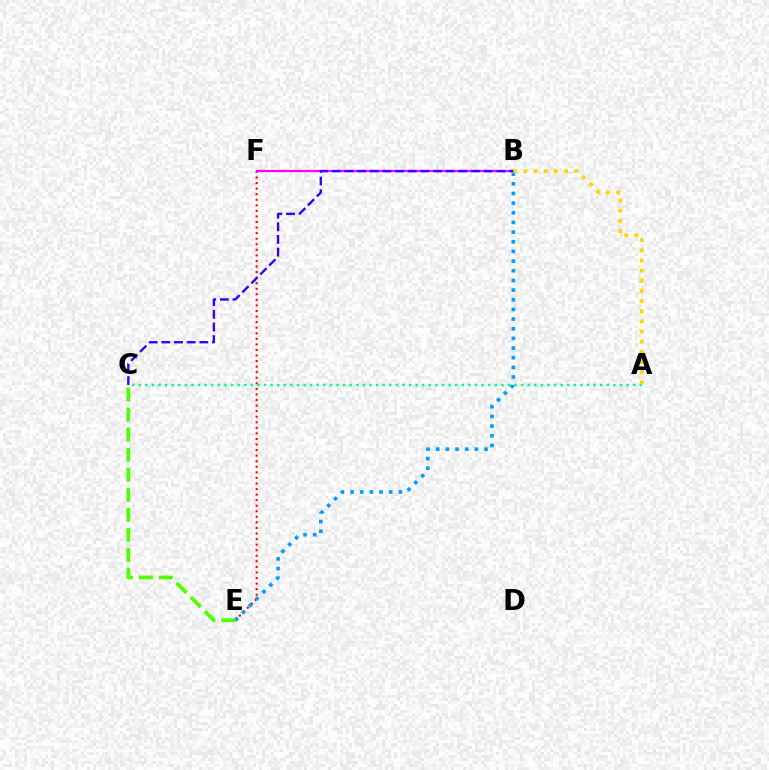{('E', 'F'): [{'color': '#ff0000', 'line_style': 'dotted', 'thickness': 1.51}], ('B', 'F'): [{'color': '#ff00ed', 'line_style': 'solid', 'thickness': 1.6}], ('B', 'E'): [{'color': '#009eff', 'line_style': 'dotted', 'thickness': 2.62}], ('B', 'C'): [{'color': '#3700ff', 'line_style': 'dashed', 'thickness': 1.72}], ('A', 'C'): [{'color': '#00ff86', 'line_style': 'dotted', 'thickness': 1.79}], ('C', 'E'): [{'color': '#4fff00', 'line_style': 'dashed', 'thickness': 2.72}], ('A', 'B'): [{'color': '#ffd500', 'line_style': 'dotted', 'thickness': 2.76}]}